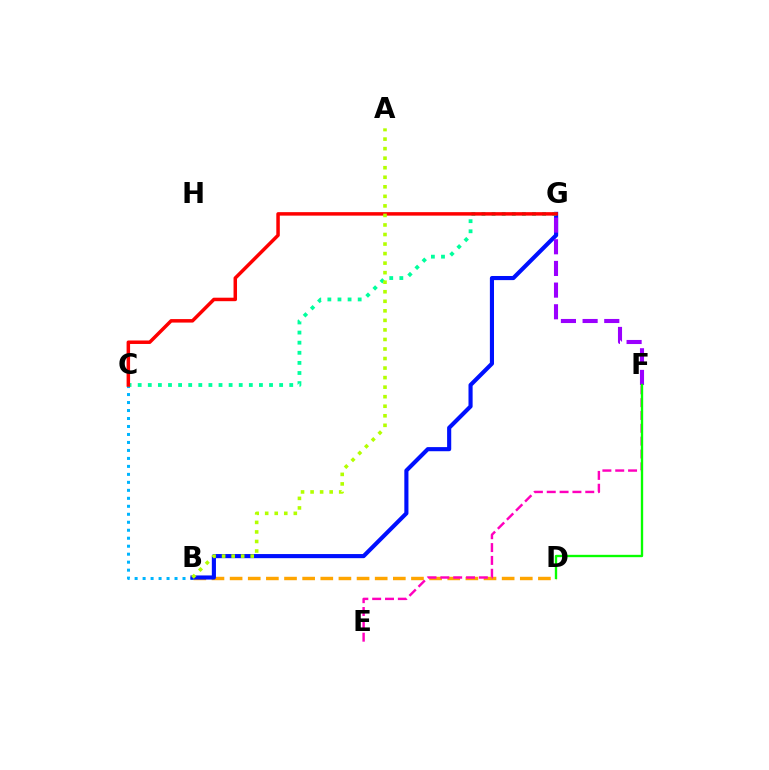{('B', 'D'): [{'color': '#ffa500', 'line_style': 'dashed', 'thickness': 2.46}], ('B', 'C'): [{'color': '#00b5ff', 'line_style': 'dotted', 'thickness': 2.17}], ('B', 'G'): [{'color': '#0010ff', 'line_style': 'solid', 'thickness': 2.97}], ('C', 'G'): [{'color': '#00ff9d', 'line_style': 'dotted', 'thickness': 2.75}, {'color': '#ff0000', 'line_style': 'solid', 'thickness': 2.51}], ('A', 'B'): [{'color': '#b3ff00', 'line_style': 'dotted', 'thickness': 2.59}], ('F', 'G'): [{'color': '#9b00ff', 'line_style': 'dashed', 'thickness': 2.94}], ('E', 'F'): [{'color': '#ff00bd', 'line_style': 'dashed', 'thickness': 1.74}], ('D', 'F'): [{'color': '#08ff00', 'line_style': 'solid', 'thickness': 1.69}]}